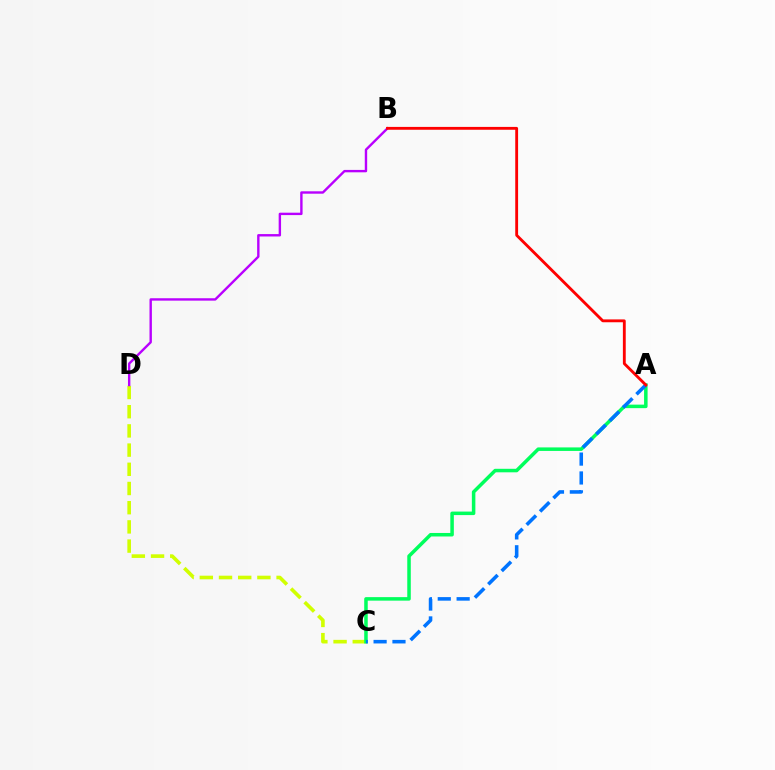{('C', 'D'): [{'color': '#d1ff00', 'line_style': 'dashed', 'thickness': 2.61}], ('A', 'C'): [{'color': '#00ff5c', 'line_style': 'solid', 'thickness': 2.53}, {'color': '#0074ff', 'line_style': 'dashed', 'thickness': 2.56}], ('B', 'D'): [{'color': '#b900ff', 'line_style': 'solid', 'thickness': 1.73}], ('A', 'B'): [{'color': '#ff0000', 'line_style': 'solid', 'thickness': 2.05}]}